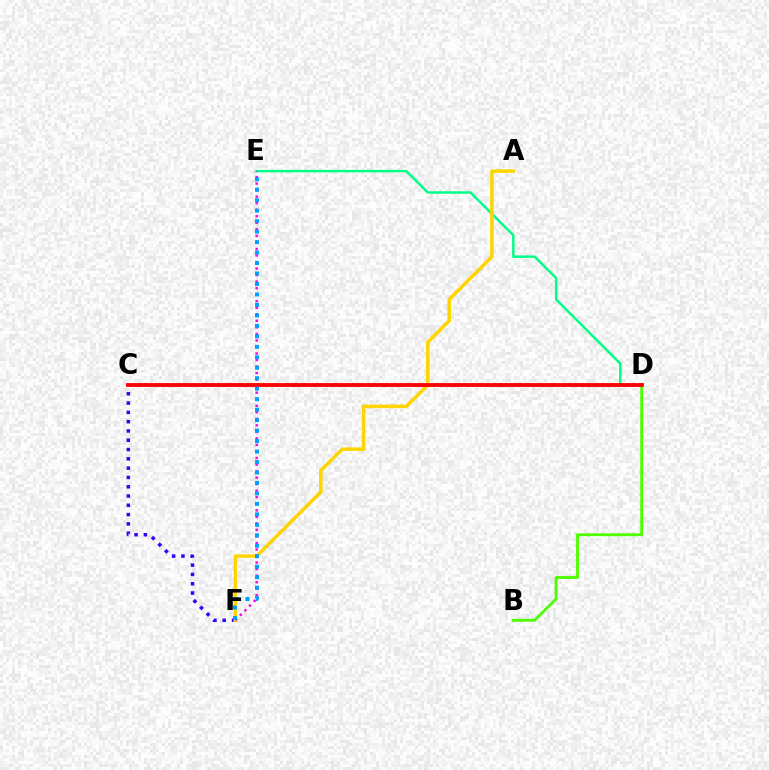{('B', 'D'): [{'color': '#4fff00', 'line_style': 'solid', 'thickness': 2.06}], ('D', 'E'): [{'color': '#00ff86', 'line_style': 'solid', 'thickness': 1.77}], ('C', 'F'): [{'color': '#3700ff', 'line_style': 'dotted', 'thickness': 2.52}], ('A', 'F'): [{'color': '#ffd500', 'line_style': 'solid', 'thickness': 2.53}], ('E', 'F'): [{'color': '#ff00ed', 'line_style': 'dotted', 'thickness': 1.78}, {'color': '#009eff', 'line_style': 'dotted', 'thickness': 2.85}], ('C', 'D'): [{'color': '#ff0000', 'line_style': 'solid', 'thickness': 2.77}]}